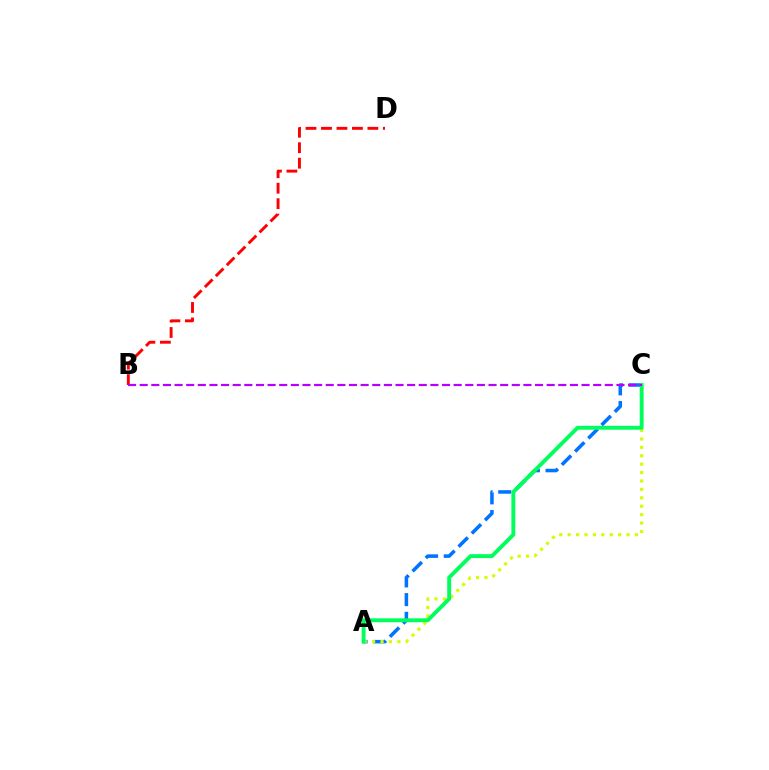{('A', 'C'): [{'color': '#0074ff', 'line_style': 'dashed', 'thickness': 2.54}, {'color': '#d1ff00', 'line_style': 'dotted', 'thickness': 2.29}, {'color': '#00ff5c', 'line_style': 'solid', 'thickness': 2.8}], ('B', 'D'): [{'color': '#ff0000', 'line_style': 'dashed', 'thickness': 2.1}], ('B', 'C'): [{'color': '#b900ff', 'line_style': 'dashed', 'thickness': 1.58}]}